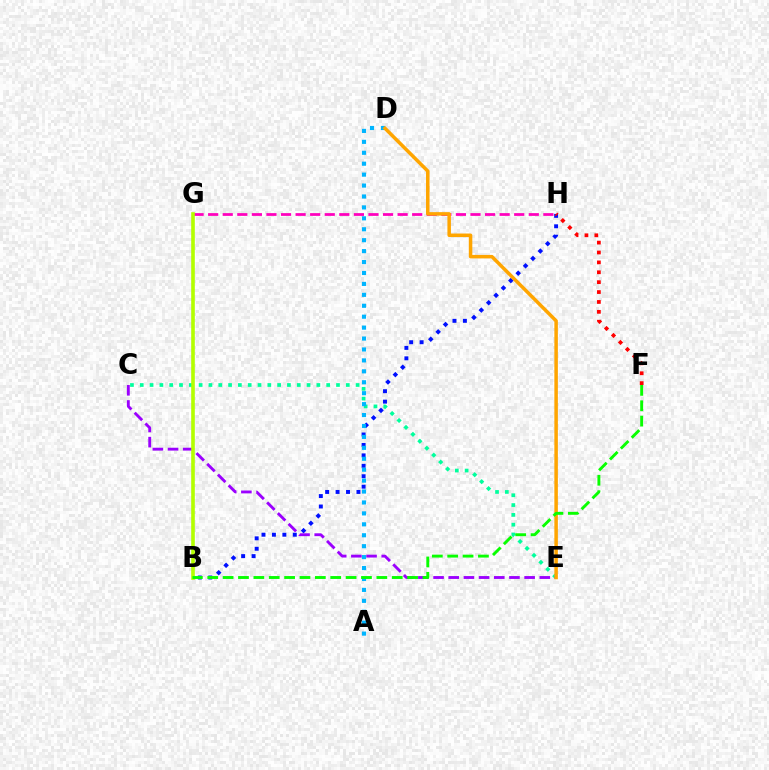{('B', 'H'): [{'color': '#0010ff', 'line_style': 'dotted', 'thickness': 2.83}], ('G', 'H'): [{'color': '#ff00bd', 'line_style': 'dashed', 'thickness': 1.98}], ('C', 'E'): [{'color': '#00ff9d', 'line_style': 'dotted', 'thickness': 2.67}, {'color': '#9b00ff', 'line_style': 'dashed', 'thickness': 2.06}], ('F', 'H'): [{'color': '#ff0000', 'line_style': 'dotted', 'thickness': 2.69}], ('A', 'D'): [{'color': '#00b5ff', 'line_style': 'dotted', 'thickness': 2.97}], ('D', 'E'): [{'color': '#ffa500', 'line_style': 'solid', 'thickness': 2.52}], ('B', 'G'): [{'color': '#b3ff00', 'line_style': 'solid', 'thickness': 2.61}], ('B', 'F'): [{'color': '#08ff00', 'line_style': 'dashed', 'thickness': 2.09}]}